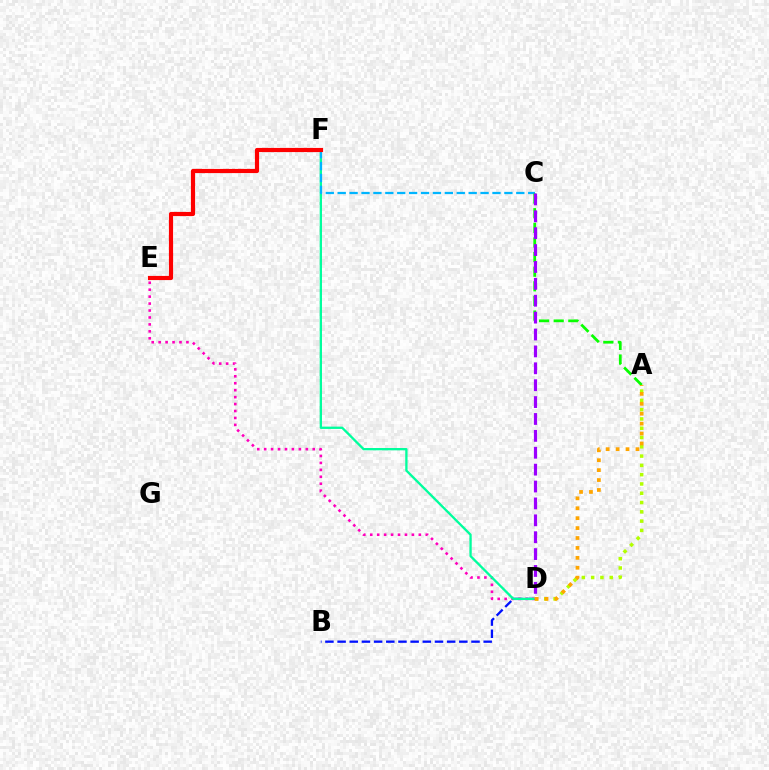{('B', 'D'): [{'color': '#0010ff', 'line_style': 'dashed', 'thickness': 1.65}], ('D', 'E'): [{'color': '#ff00bd', 'line_style': 'dotted', 'thickness': 1.89}], ('D', 'F'): [{'color': '#00ff9d', 'line_style': 'solid', 'thickness': 1.66}], ('C', 'F'): [{'color': '#00b5ff', 'line_style': 'dashed', 'thickness': 1.62}], ('A', 'C'): [{'color': '#08ff00', 'line_style': 'dashed', 'thickness': 1.99}], ('A', 'D'): [{'color': '#b3ff00', 'line_style': 'dotted', 'thickness': 2.52}, {'color': '#ffa500', 'line_style': 'dotted', 'thickness': 2.69}], ('E', 'F'): [{'color': '#ff0000', 'line_style': 'solid', 'thickness': 3.0}], ('C', 'D'): [{'color': '#9b00ff', 'line_style': 'dashed', 'thickness': 2.29}]}